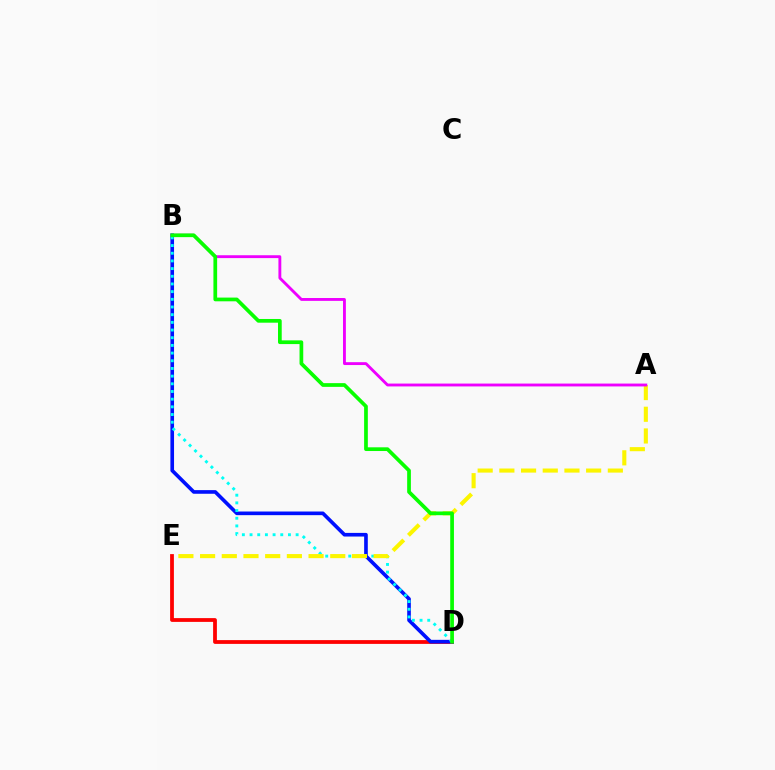{('D', 'E'): [{'color': '#ff0000', 'line_style': 'solid', 'thickness': 2.72}], ('B', 'D'): [{'color': '#0010ff', 'line_style': 'solid', 'thickness': 2.62}, {'color': '#00fff6', 'line_style': 'dotted', 'thickness': 2.09}, {'color': '#08ff00', 'line_style': 'solid', 'thickness': 2.68}], ('A', 'E'): [{'color': '#fcf500', 'line_style': 'dashed', 'thickness': 2.95}], ('A', 'B'): [{'color': '#ee00ff', 'line_style': 'solid', 'thickness': 2.06}]}